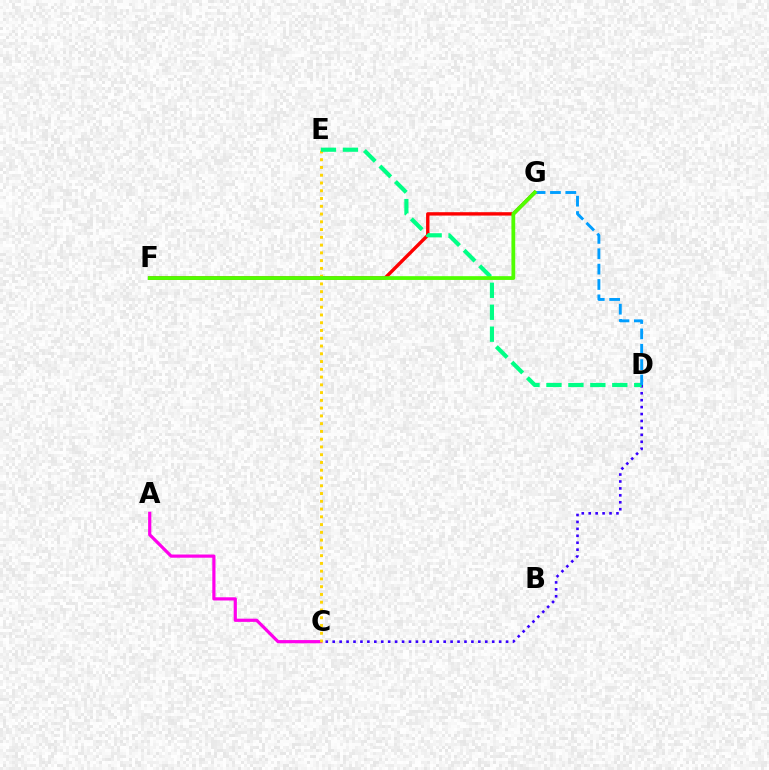{('A', 'C'): [{'color': '#ff00ed', 'line_style': 'solid', 'thickness': 2.3}], ('C', 'D'): [{'color': '#3700ff', 'line_style': 'dotted', 'thickness': 1.88}], ('F', 'G'): [{'color': '#ff0000', 'line_style': 'solid', 'thickness': 2.43}, {'color': '#4fff00', 'line_style': 'solid', 'thickness': 2.72}], ('C', 'E'): [{'color': '#ffd500', 'line_style': 'dotted', 'thickness': 2.11}], ('D', 'E'): [{'color': '#00ff86', 'line_style': 'dashed', 'thickness': 2.98}], ('D', 'G'): [{'color': '#009eff', 'line_style': 'dashed', 'thickness': 2.09}]}